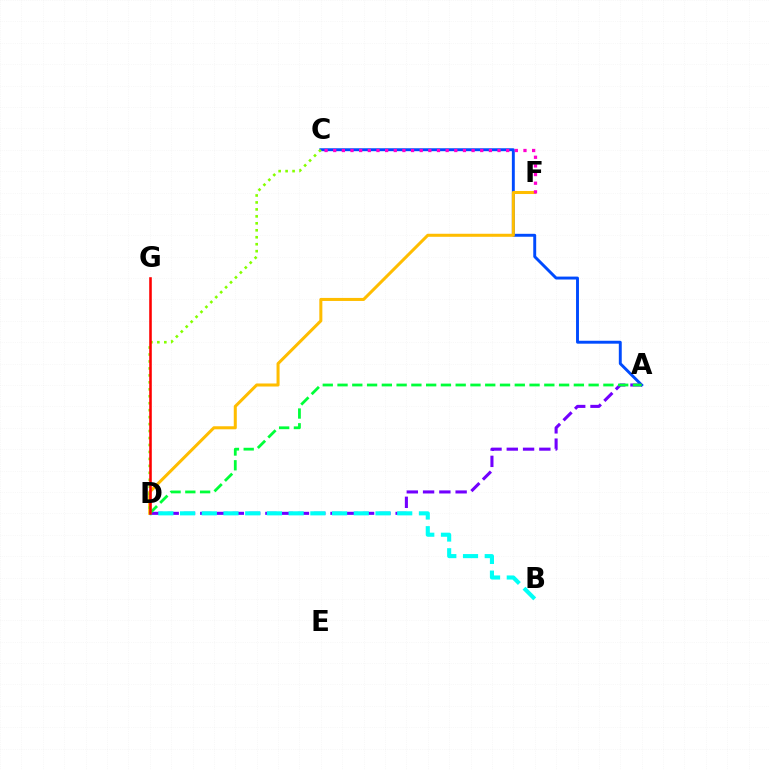{('A', 'C'): [{'color': '#004bff', 'line_style': 'solid', 'thickness': 2.1}], ('D', 'F'): [{'color': '#ffbd00', 'line_style': 'solid', 'thickness': 2.19}], ('C', 'D'): [{'color': '#84ff00', 'line_style': 'dotted', 'thickness': 1.89}], ('A', 'D'): [{'color': '#7200ff', 'line_style': 'dashed', 'thickness': 2.21}, {'color': '#00ff39', 'line_style': 'dashed', 'thickness': 2.01}], ('B', 'D'): [{'color': '#00fff6', 'line_style': 'dashed', 'thickness': 2.95}], ('D', 'G'): [{'color': '#ff0000', 'line_style': 'solid', 'thickness': 1.85}], ('C', 'F'): [{'color': '#ff00cf', 'line_style': 'dotted', 'thickness': 2.35}]}